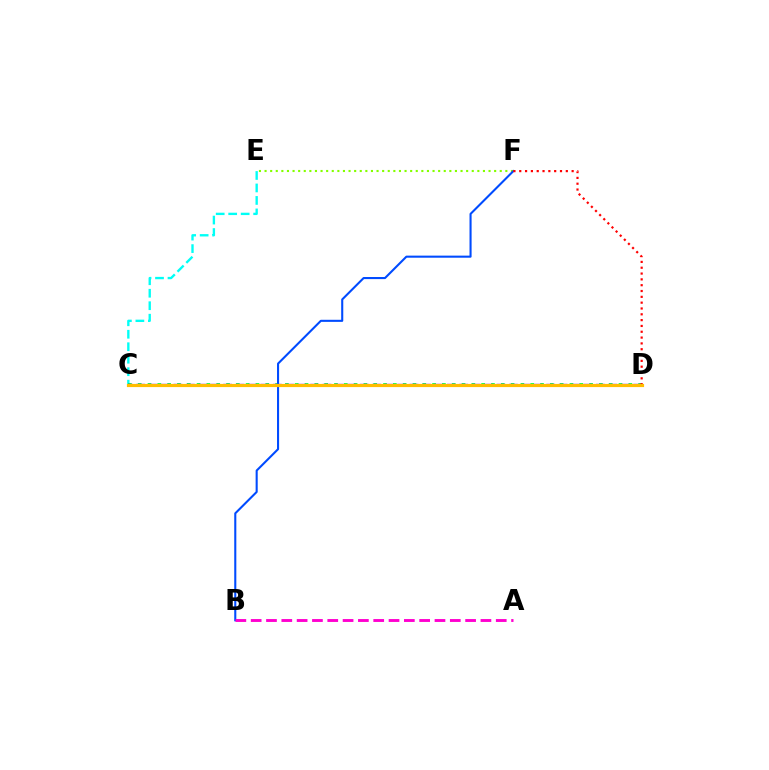{('C', 'E'): [{'color': '#00fff6', 'line_style': 'dashed', 'thickness': 1.7}], ('C', 'D'): [{'color': '#00ff39', 'line_style': 'dotted', 'thickness': 2.67}, {'color': '#7200ff', 'line_style': 'dashed', 'thickness': 1.69}, {'color': '#ffbd00', 'line_style': 'solid', 'thickness': 2.29}], ('E', 'F'): [{'color': '#84ff00', 'line_style': 'dotted', 'thickness': 1.52}], ('B', 'F'): [{'color': '#004bff', 'line_style': 'solid', 'thickness': 1.5}], ('D', 'F'): [{'color': '#ff0000', 'line_style': 'dotted', 'thickness': 1.58}], ('A', 'B'): [{'color': '#ff00cf', 'line_style': 'dashed', 'thickness': 2.08}]}